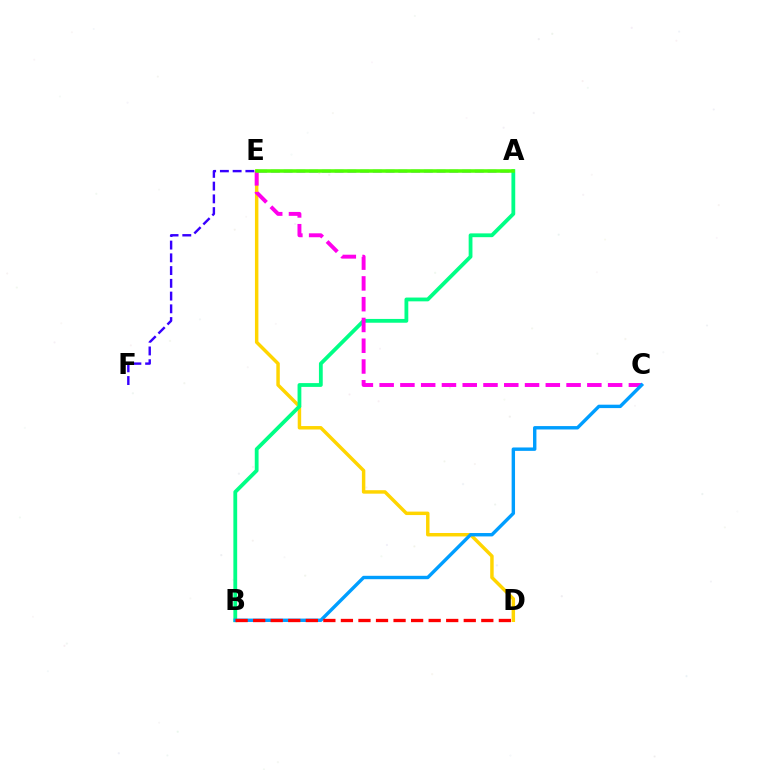{('D', 'E'): [{'color': '#ffd500', 'line_style': 'solid', 'thickness': 2.49}], ('A', 'B'): [{'color': '#00ff86', 'line_style': 'solid', 'thickness': 2.73}], ('A', 'F'): [{'color': '#3700ff', 'line_style': 'dashed', 'thickness': 1.73}], ('C', 'E'): [{'color': '#ff00ed', 'line_style': 'dashed', 'thickness': 2.82}], ('A', 'E'): [{'color': '#4fff00', 'line_style': 'solid', 'thickness': 2.53}], ('B', 'C'): [{'color': '#009eff', 'line_style': 'solid', 'thickness': 2.45}], ('B', 'D'): [{'color': '#ff0000', 'line_style': 'dashed', 'thickness': 2.38}]}